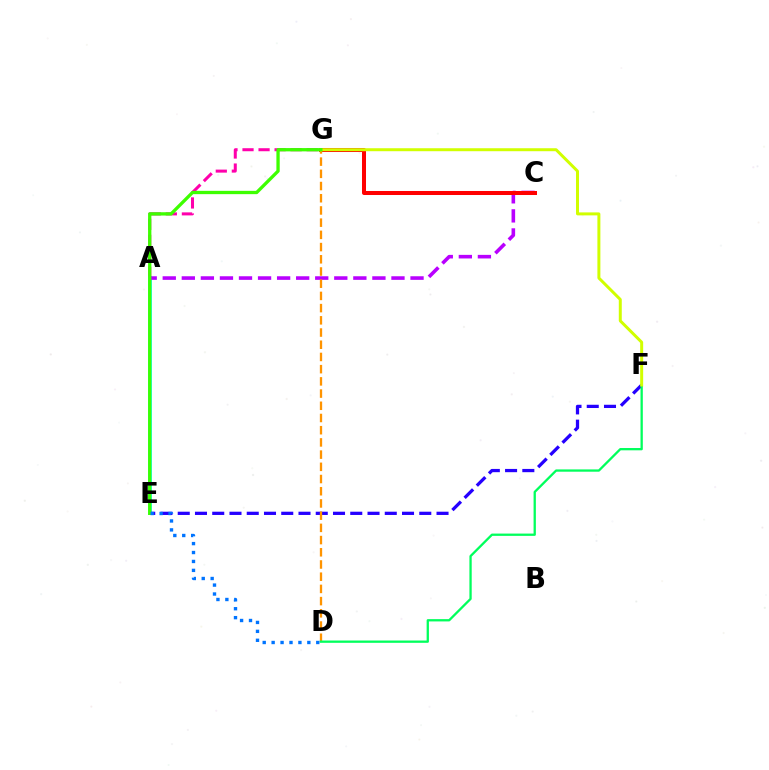{('A', 'G'): [{'color': '#ff00ac', 'line_style': 'dashed', 'thickness': 2.18}], ('A', 'E'): [{'color': '#00fff6', 'line_style': 'solid', 'thickness': 2.7}], ('A', 'C'): [{'color': '#b900ff', 'line_style': 'dashed', 'thickness': 2.59}], ('E', 'F'): [{'color': '#2500ff', 'line_style': 'dashed', 'thickness': 2.34}], ('C', 'G'): [{'color': '#ff0000', 'line_style': 'solid', 'thickness': 2.89}], ('D', 'G'): [{'color': '#ff9400', 'line_style': 'dashed', 'thickness': 1.66}], ('D', 'F'): [{'color': '#00ff5c', 'line_style': 'solid', 'thickness': 1.65}], ('F', 'G'): [{'color': '#d1ff00', 'line_style': 'solid', 'thickness': 2.15}], ('E', 'G'): [{'color': '#3dff00', 'line_style': 'solid', 'thickness': 2.38}], ('D', 'E'): [{'color': '#0074ff', 'line_style': 'dotted', 'thickness': 2.43}]}